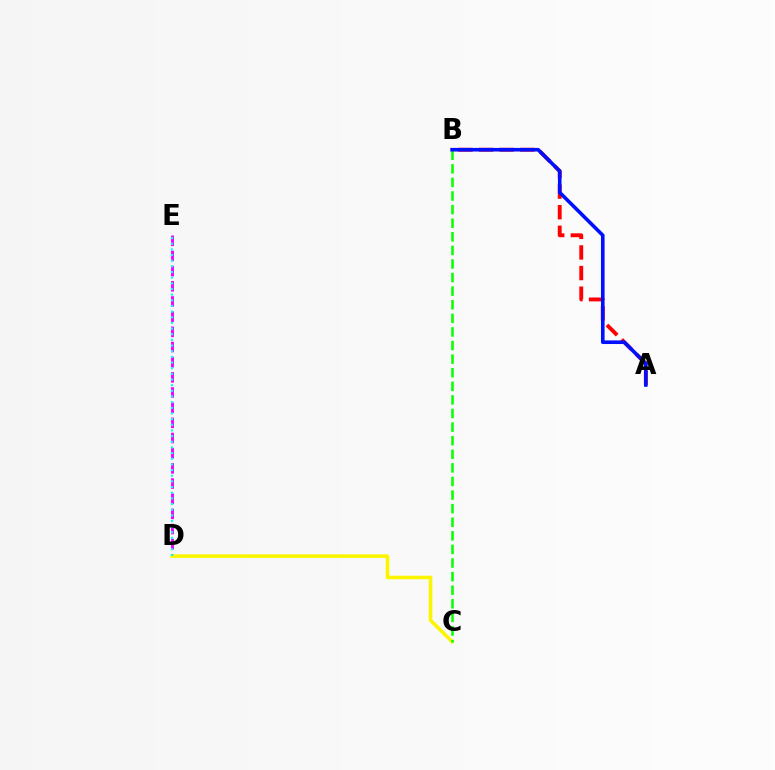{('D', 'E'): [{'color': '#ee00ff', 'line_style': 'dashed', 'thickness': 2.06}, {'color': '#00fff6', 'line_style': 'dotted', 'thickness': 1.54}], ('A', 'B'): [{'color': '#ff0000', 'line_style': 'dashed', 'thickness': 2.8}, {'color': '#0010ff', 'line_style': 'solid', 'thickness': 2.6}], ('C', 'D'): [{'color': '#fcf500', 'line_style': 'solid', 'thickness': 2.57}], ('B', 'C'): [{'color': '#08ff00', 'line_style': 'dashed', 'thickness': 1.85}]}